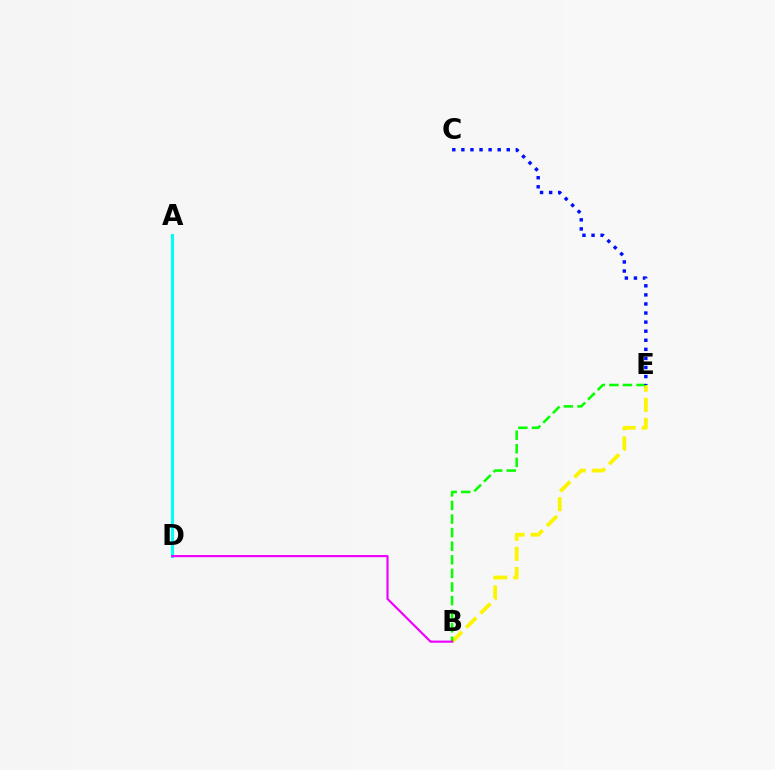{('B', 'E'): [{'color': '#fcf500', 'line_style': 'dashed', 'thickness': 2.72}, {'color': '#08ff00', 'line_style': 'dashed', 'thickness': 1.85}], ('A', 'D'): [{'color': '#ff0000', 'line_style': 'solid', 'thickness': 1.96}, {'color': '#00fff6', 'line_style': 'solid', 'thickness': 2.23}], ('C', 'E'): [{'color': '#0010ff', 'line_style': 'dotted', 'thickness': 2.47}], ('B', 'D'): [{'color': '#ee00ff', 'line_style': 'solid', 'thickness': 1.55}]}